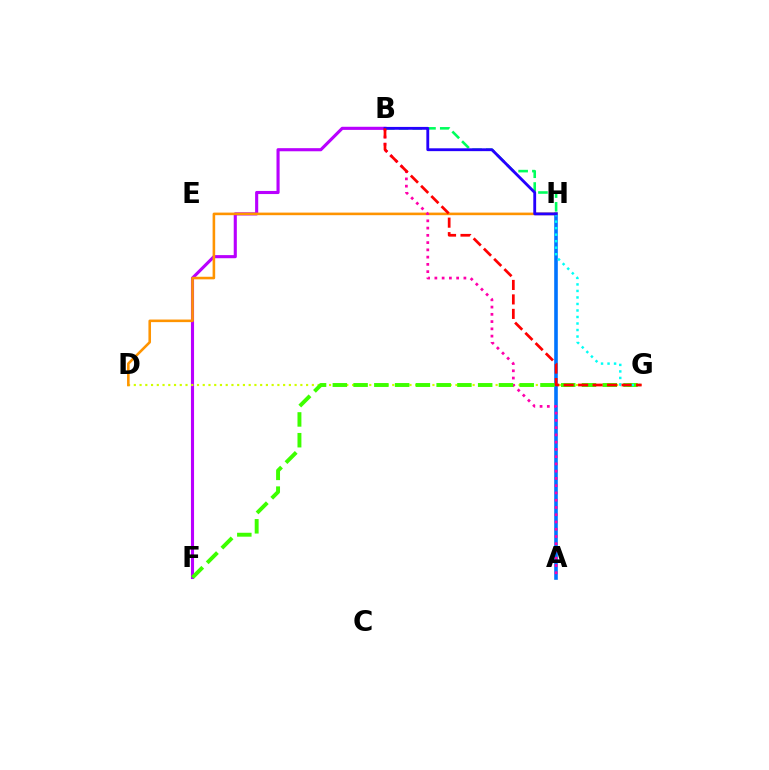{('B', 'F'): [{'color': '#b900ff', 'line_style': 'solid', 'thickness': 2.24}], ('D', 'G'): [{'color': '#d1ff00', 'line_style': 'dotted', 'thickness': 1.56}], ('A', 'H'): [{'color': '#0074ff', 'line_style': 'solid', 'thickness': 2.6}], ('D', 'H'): [{'color': '#ff9400', 'line_style': 'solid', 'thickness': 1.86}], ('A', 'B'): [{'color': '#ff00ac', 'line_style': 'dotted', 'thickness': 1.97}], ('F', 'G'): [{'color': '#3dff00', 'line_style': 'dashed', 'thickness': 2.82}], ('G', 'H'): [{'color': '#00fff6', 'line_style': 'dotted', 'thickness': 1.77}], ('B', 'H'): [{'color': '#00ff5c', 'line_style': 'dashed', 'thickness': 1.87}, {'color': '#2500ff', 'line_style': 'solid', 'thickness': 2.04}], ('B', 'G'): [{'color': '#ff0000', 'line_style': 'dashed', 'thickness': 1.97}]}